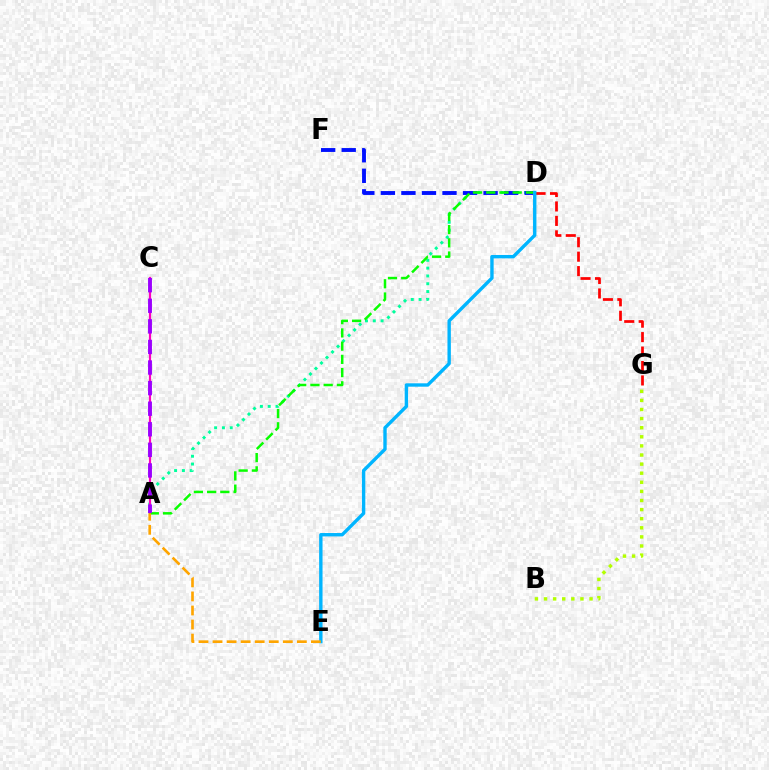{('A', 'D'): [{'color': '#00ff9d', 'line_style': 'dotted', 'thickness': 2.12}, {'color': '#08ff00', 'line_style': 'dashed', 'thickness': 1.8}], ('D', 'F'): [{'color': '#0010ff', 'line_style': 'dashed', 'thickness': 2.79}], ('A', 'C'): [{'color': '#ff00bd', 'line_style': 'solid', 'thickness': 1.56}, {'color': '#9b00ff', 'line_style': 'dashed', 'thickness': 2.8}], ('B', 'G'): [{'color': '#b3ff00', 'line_style': 'dotted', 'thickness': 2.47}], ('D', 'G'): [{'color': '#ff0000', 'line_style': 'dashed', 'thickness': 1.96}], ('D', 'E'): [{'color': '#00b5ff', 'line_style': 'solid', 'thickness': 2.44}], ('A', 'E'): [{'color': '#ffa500', 'line_style': 'dashed', 'thickness': 1.91}]}